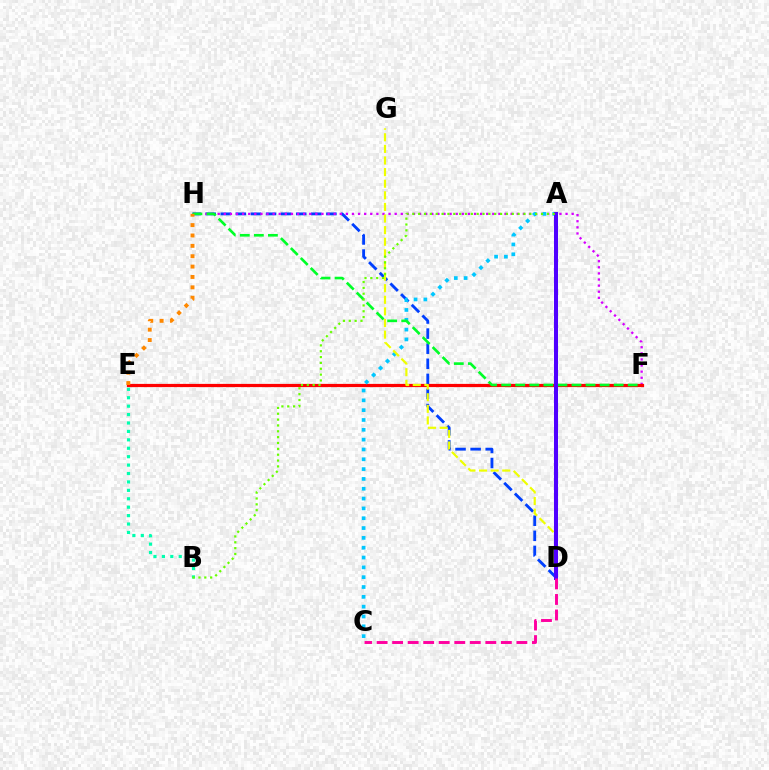{('D', 'H'): [{'color': '#003fff', 'line_style': 'dashed', 'thickness': 2.05}], ('F', 'H'): [{'color': '#d600ff', 'line_style': 'dotted', 'thickness': 1.66}, {'color': '#00ff27', 'line_style': 'dashed', 'thickness': 1.91}], ('E', 'F'): [{'color': '#ff0000', 'line_style': 'solid', 'thickness': 2.31}], ('A', 'C'): [{'color': '#00c7ff', 'line_style': 'dotted', 'thickness': 2.67}], ('D', 'G'): [{'color': '#eeff00', 'line_style': 'dashed', 'thickness': 1.58}], ('E', 'H'): [{'color': '#ff8800', 'line_style': 'dotted', 'thickness': 2.82}], ('B', 'E'): [{'color': '#00ffaf', 'line_style': 'dotted', 'thickness': 2.29}], ('A', 'D'): [{'color': '#4f00ff', 'line_style': 'solid', 'thickness': 2.9}], ('A', 'B'): [{'color': '#66ff00', 'line_style': 'dotted', 'thickness': 1.59}], ('C', 'D'): [{'color': '#ff00a0', 'line_style': 'dashed', 'thickness': 2.11}]}